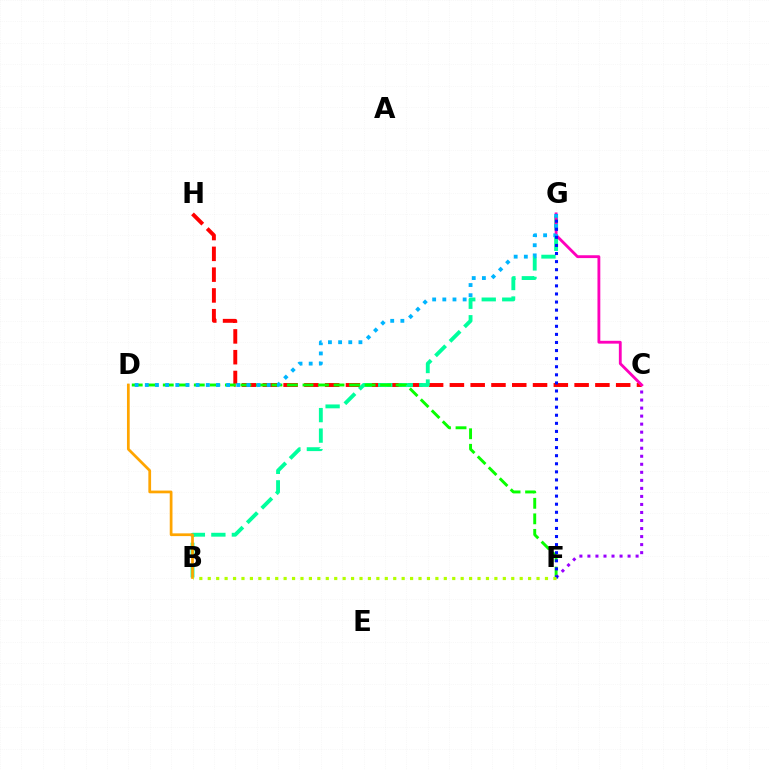{('C', 'H'): [{'color': '#ff0000', 'line_style': 'dashed', 'thickness': 2.82}], ('B', 'G'): [{'color': '#00ff9d', 'line_style': 'dashed', 'thickness': 2.78}], ('D', 'F'): [{'color': '#08ff00', 'line_style': 'dashed', 'thickness': 2.11}], ('C', 'F'): [{'color': '#9b00ff', 'line_style': 'dotted', 'thickness': 2.18}], ('C', 'G'): [{'color': '#ff00bd', 'line_style': 'solid', 'thickness': 2.04}], ('D', 'G'): [{'color': '#00b5ff', 'line_style': 'dotted', 'thickness': 2.76}], ('B', 'D'): [{'color': '#ffa500', 'line_style': 'solid', 'thickness': 1.97}], ('F', 'G'): [{'color': '#0010ff', 'line_style': 'dotted', 'thickness': 2.2}], ('B', 'F'): [{'color': '#b3ff00', 'line_style': 'dotted', 'thickness': 2.29}]}